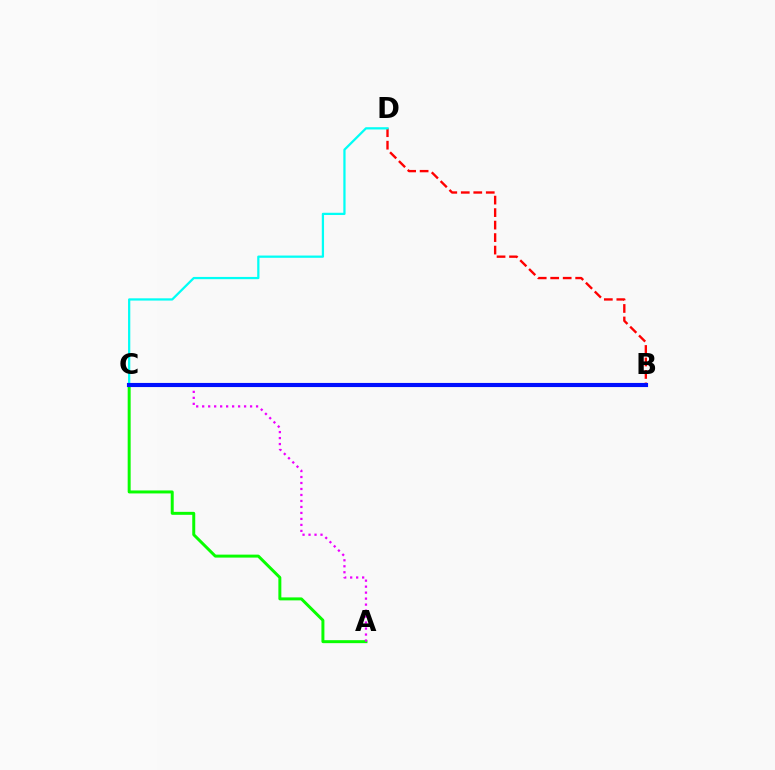{('B', 'C'): [{'color': '#fcf500', 'line_style': 'solid', 'thickness': 1.88}, {'color': '#0010ff', 'line_style': 'solid', 'thickness': 2.97}], ('A', 'C'): [{'color': '#08ff00', 'line_style': 'solid', 'thickness': 2.14}, {'color': '#ee00ff', 'line_style': 'dotted', 'thickness': 1.63}], ('B', 'D'): [{'color': '#ff0000', 'line_style': 'dashed', 'thickness': 1.7}], ('C', 'D'): [{'color': '#00fff6', 'line_style': 'solid', 'thickness': 1.62}]}